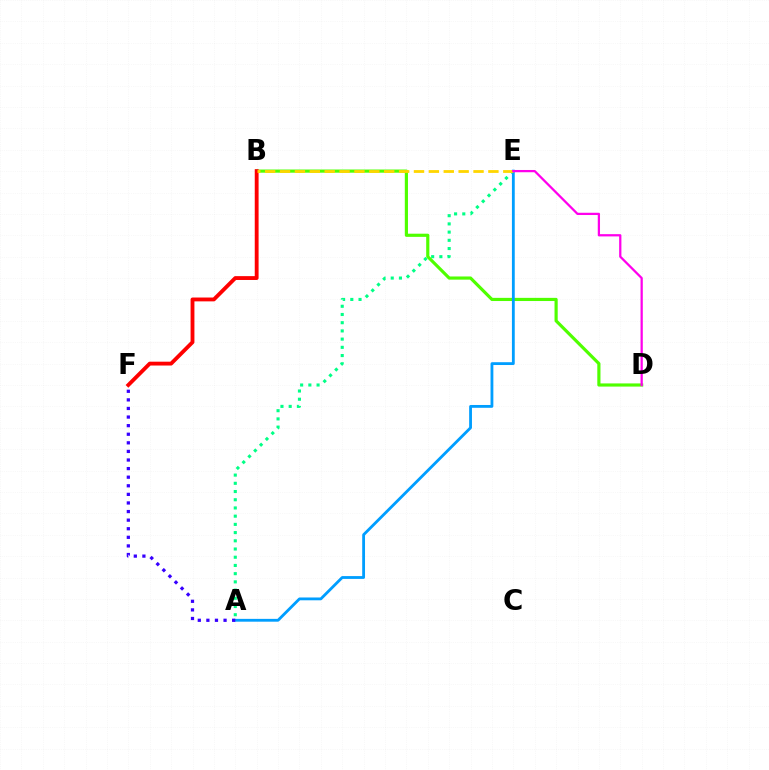{('A', 'E'): [{'color': '#00ff86', 'line_style': 'dotted', 'thickness': 2.23}, {'color': '#009eff', 'line_style': 'solid', 'thickness': 2.03}], ('B', 'D'): [{'color': '#4fff00', 'line_style': 'solid', 'thickness': 2.28}], ('B', 'F'): [{'color': '#ff0000', 'line_style': 'solid', 'thickness': 2.77}], ('B', 'E'): [{'color': '#ffd500', 'line_style': 'dashed', 'thickness': 2.02}], ('A', 'F'): [{'color': '#3700ff', 'line_style': 'dotted', 'thickness': 2.33}], ('D', 'E'): [{'color': '#ff00ed', 'line_style': 'solid', 'thickness': 1.62}]}